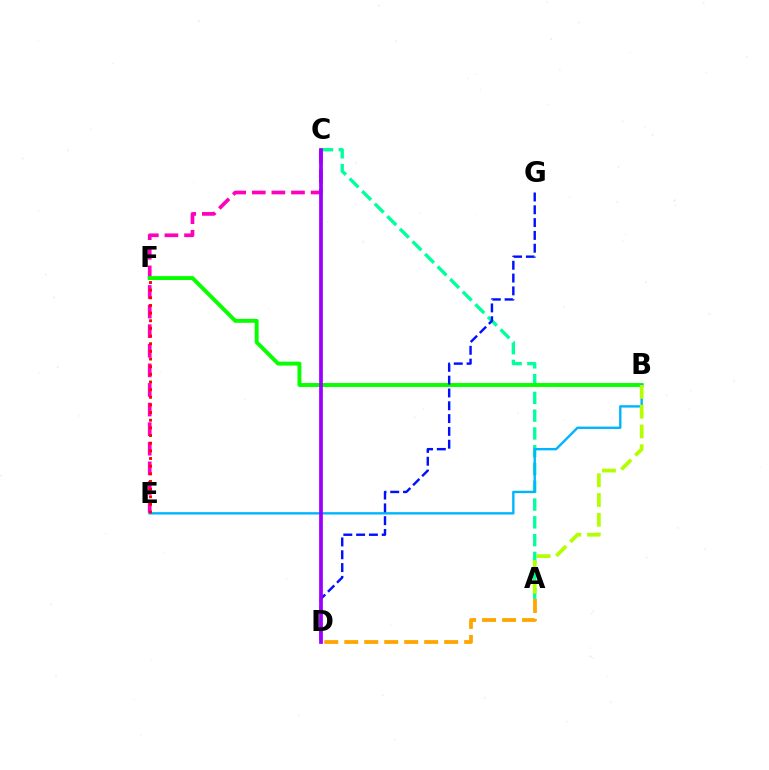{('A', 'C'): [{'color': '#00ff9d', 'line_style': 'dashed', 'thickness': 2.42}], ('A', 'D'): [{'color': '#ffa500', 'line_style': 'dashed', 'thickness': 2.71}], ('C', 'E'): [{'color': '#ff00bd', 'line_style': 'dashed', 'thickness': 2.66}], ('B', 'F'): [{'color': '#08ff00', 'line_style': 'solid', 'thickness': 2.82}], ('B', 'E'): [{'color': '#00b5ff', 'line_style': 'solid', 'thickness': 1.72}], ('D', 'G'): [{'color': '#0010ff', 'line_style': 'dashed', 'thickness': 1.74}], ('C', 'D'): [{'color': '#9b00ff', 'line_style': 'solid', 'thickness': 2.7}], ('E', 'F'): [{'color': '#ff0000', 'line_style': 'dotted', 'thickness': 2.08}], ('A', 'B'): [{'color': '#b3ff00', 'line_style': 'dashed', 'thickness': 2.69}]}